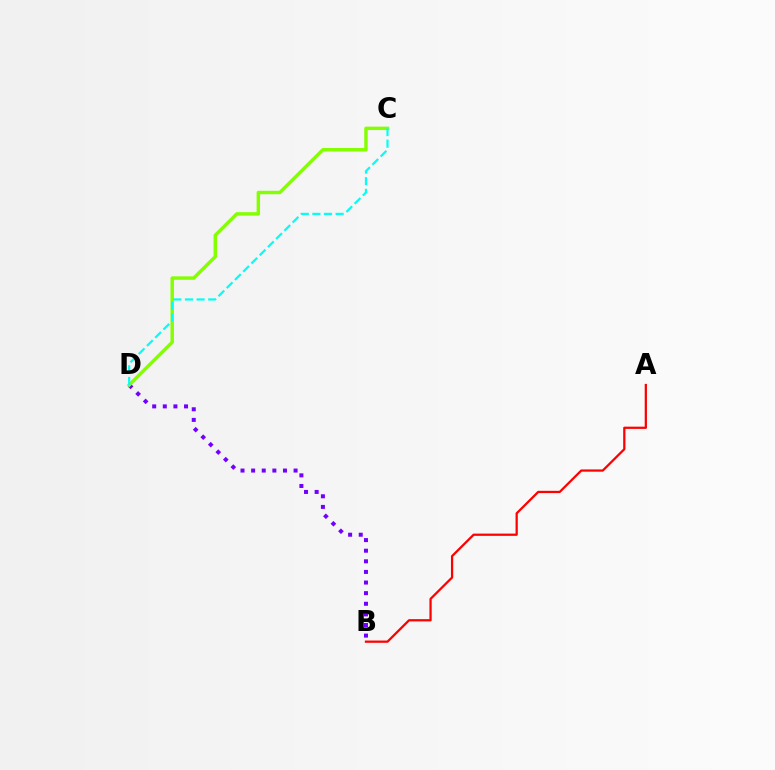{('B', 'D'): [{'color': '#7200ff', 'line_style': 'dotted', 'thickness': 2.88}], ('C', 'D'): [{'color': '#84ff00', 'line_style': 'solid', 'thickness': 2.47}, {'color': '#00fff6', 'line_style': 'dashed', 'thickness': 1.58}], ('A', 'B'): [{'color': '#ff0000', 'line_style': 'solid', 'thickness': 1.62}]}